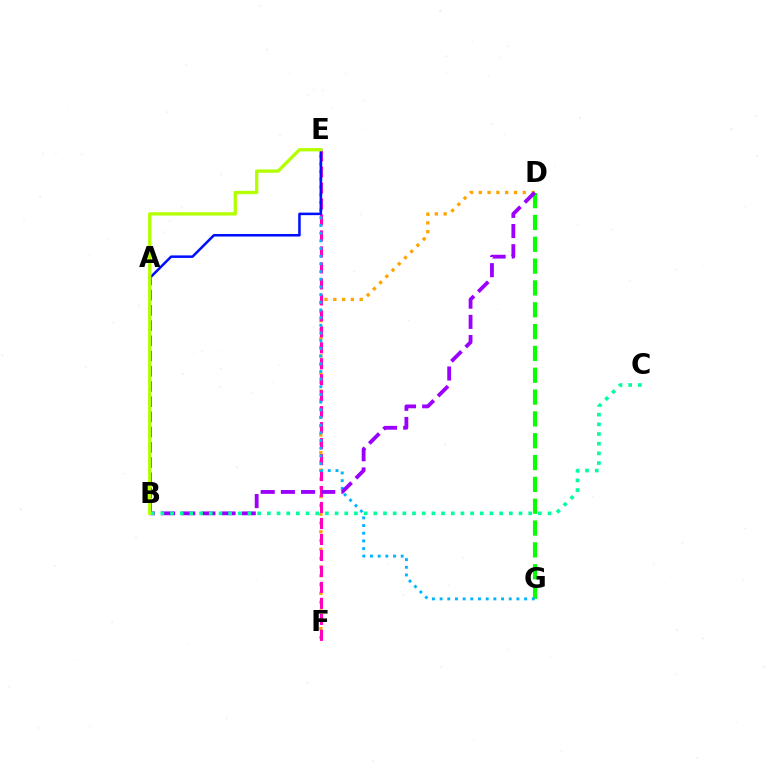{('D', 'F'): [{'color': '#ffa500', 'line_style': 'dotted', 'thickness': 2.39}], ('D', 'G'): [{'color': '#08ff00', 'line_style': 'dashed', 'thickness': 2.97}], ('E', 'F'): [{'color': '#ff00bd', 'line_style': 'dashed', 'thickness': 2.17}], ('E', 'G'): [{'color': '#00b5ff', 'line_style': 'dotted', 'thickness': 2.09}], ('A', 'B'): [{'color': '#ff0000', 'line_style': 'dashed', 'thickness': 2.07}], ('A', 'E'): [{'color': '#0010ff', 'line_style': 'solid', 'thickness': 1.82}], ('B', 'D'): [{'color': '#9b00ff', 'line_style': 'dashed', 'thickness': 2.74}], ('B', 'C'): [{'color': '#00ff9d', 'line_style': 'dotted', 'thickness': 2.63}], ('B', 'E'): [{'color': '#b3ff00', 'line_style': 'solid', 'thickness': 2.38}]}